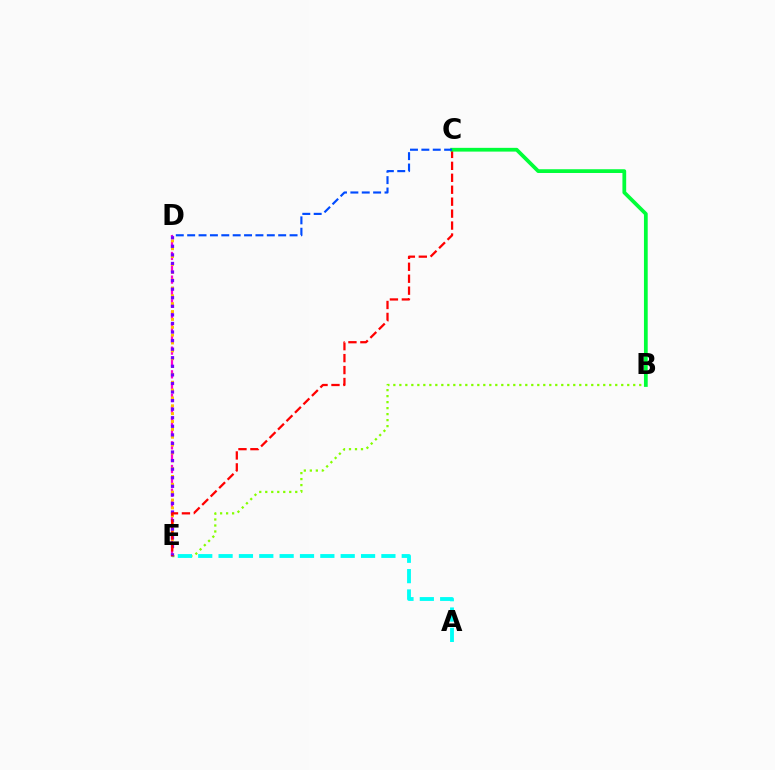{('D', 'E'): [{'color': '#ff00cf', 'line_style': 'dashed', 'thickness': 1.61}, {'color': '#ffbd00', 'line_style': 'dotted', 'thickness': 2.13}, {'color': '#7200ff', 'line_style': 'dotted', 'thickness': 2.33}], ('B', 'E'): [{'color': '#84ff00', 'line_style': 'dotted', 'thickness': 1.63}], ('A', 'E'): [{'color': '#00fff6', 'line_style': 'dashed', 'thickness': 2.77}], ('C', 'E'): [{'color': '#ff0000', 'line_style': 'dashed', 'thickness': 1.62}], ('B', 'C'): [{'color': '#00ff39', 'line_style': 'solid', 'thickness': 2.7}], ('C', 'D'): [{'color': '#004bff', 'line_style': 'dashed', 'thickness': 1.55}]}